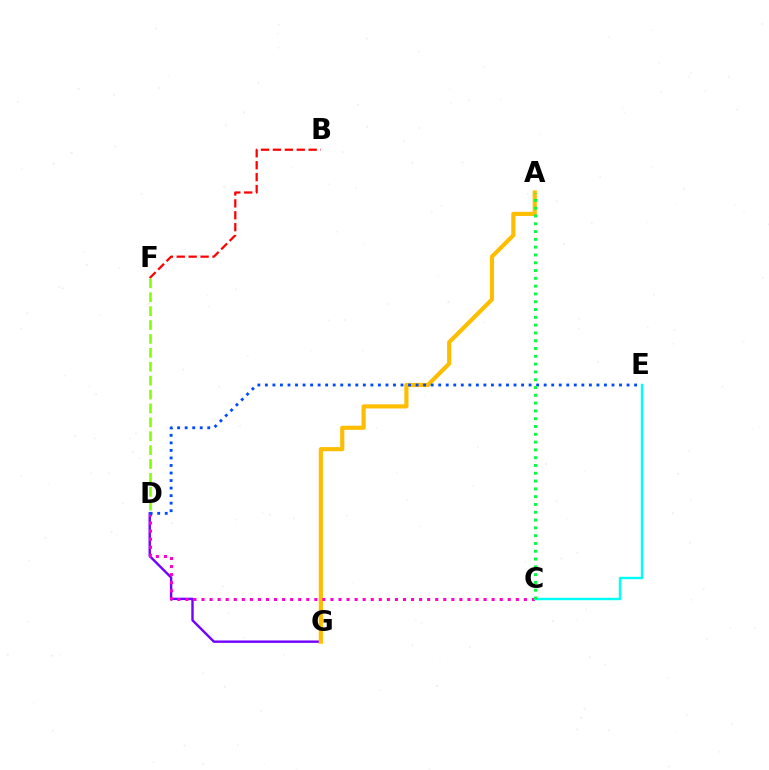{('B', 'F'): [{'color': '#ff0000', 'line_style': 'dashed', 'thickness': 1.62}], ('D', 'G'): [{'color': '#7200ff', 'line_style': 'solid', 'thickness': 1.73}], ('A', 'G'): [{'color': '#ffbd00', 'line_style': 'solid', 'thickness': 2.98}], ('C', 'D'): [{'color': '#ff00cf', 'line_style': 'dotted', 'thickness': 2.19}], ('D', 'E'): [{'color': '#004bff', 'line_style': 'dotted', 'thickness': 2.05}], ('C', 'E'): [{'color': '#00fff6', 'line_style': 'solid', 'thickness': 1.75}], ('D', 'F'): [{'color': '#84ff00', 'line_style': 'dashed', 'thickness': 1.89}], ('A', 'C'): [{'color': '#00ff39', 'line_style': 'dotted', 'thickness': 2.12}]}